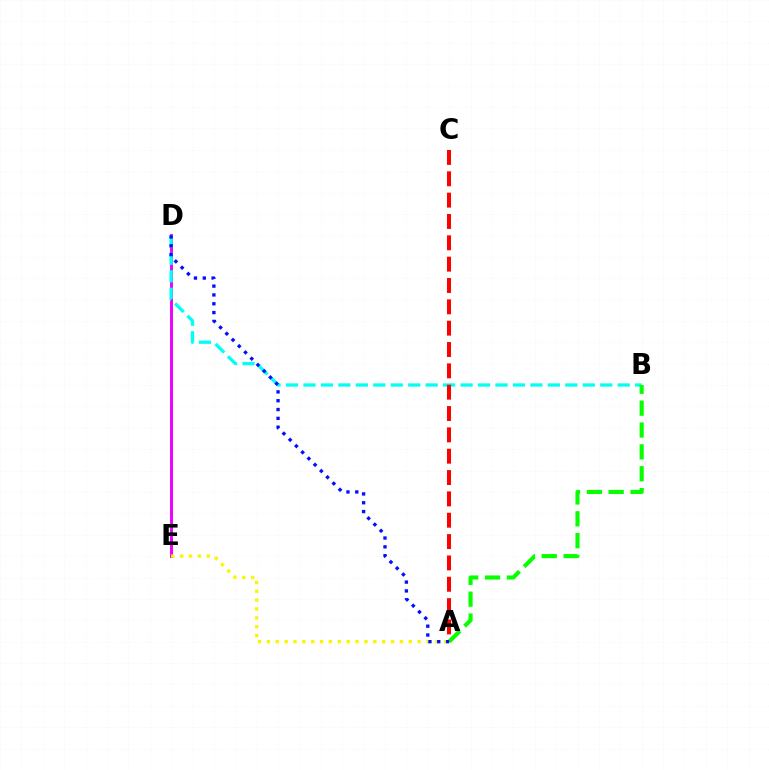{('D', 'E'): [{'color': '#ee00ff', 'line_style': 'solid', 'thickness': 2.12}], ('B', 'D'): [{'color': '#00fff6', 'line_style': 'dashed', 'thickness': 2.37}], ('A', 'C'): [{'color': '#ff0000', 'line_style': 'dashed', 'thickness': 2.9}], ('A', 'E'): [{'color': '#fcf500', 'line_style': 'dotted', 'thickness': 2.41}], ('A', 'B'): [{'color': '#08ff00', 'line_style': 'dashed', 'thickness': 2.97}], ('A', 'D'): [{'color': '#0010ff', 'line_style': 'dotted', 'thickness': 2.4}]}